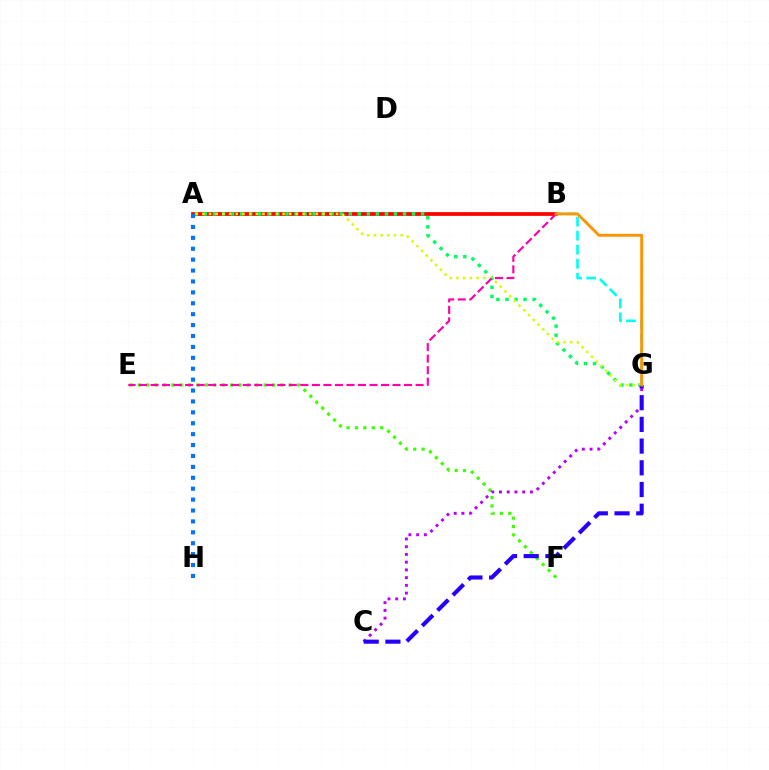{('A', 'B'): [{'color': '#ff0000', 'line_style': 'solid', 'thickness': 2.69}], ('A', 'G'): [{'color': '#00ff5c', 'line_style': 'dotted', 'thickness': 2.46}, {'color': '#d1ff00', 'line_style': 'dotted', 'thickness': 1.82}], ('E', 'F'): [{'color': '#3dff00', 'line_style': 'dotted', 'thickness': 2.28}], ('B', 'G'): [{'color': '#00fff6', 'line_style': 'dashed', 'thickness': 1.9}, {'color': '#ff9400', 'line_style': 'solid', 'thickness': 2.1}], ('C', 'G'): [{'color': '#b900ff', 'line_style': 'dotted', 'thickness': 2.1}, {'color': '#2500ff', 'line_style': 'dashed', 'thickness': 2.95}], ('A', 'H'): [{'color': '#0074ff', 'line_style': 'dotted', 'thickness': 2.96}], ('B', 'E'): [{'color': '#ff00ac', 'line_style': 'dashed', 'thickness': 1.57}]}